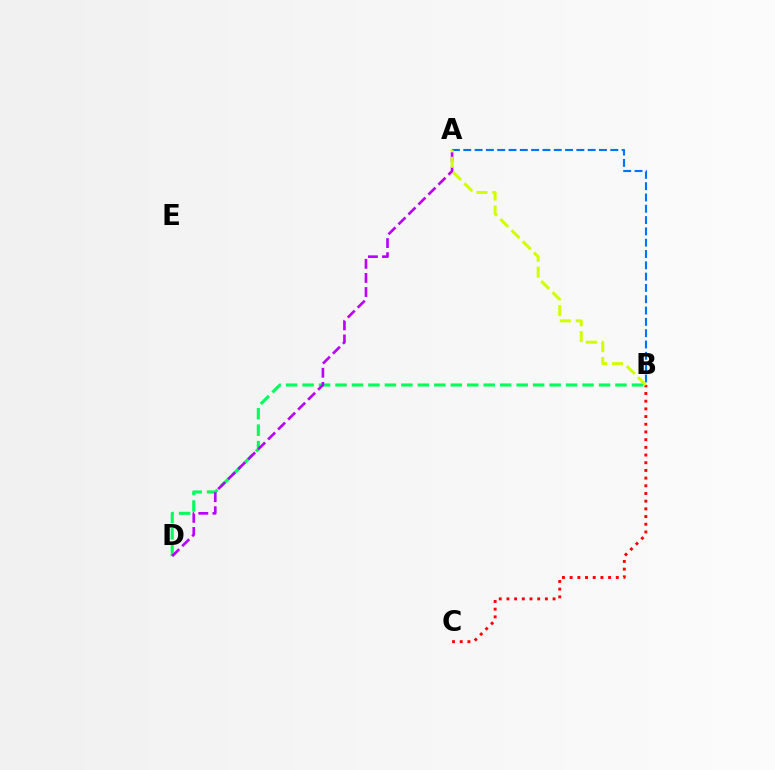{('B', 'C'): [{'color': '#ff0000', 'line_style': 'dotted', 'thickness': 2.09}], ('B', 'D'): [{'color': '#00ff5c', 'line_style': 'dashed', 'thickness': 2.24}], ('A', 'D'): [{'color': '#b900ff', 'line_style': 'dashed', 'thickness': 1.91}], ('A', 'B'): [{'color': '#0074ff', 'line_style': 'dashed', 'thickness': 1.54}, {'color': '#d1ff00', 'line_style': 'dashed', 'thickness': 2.15}]}